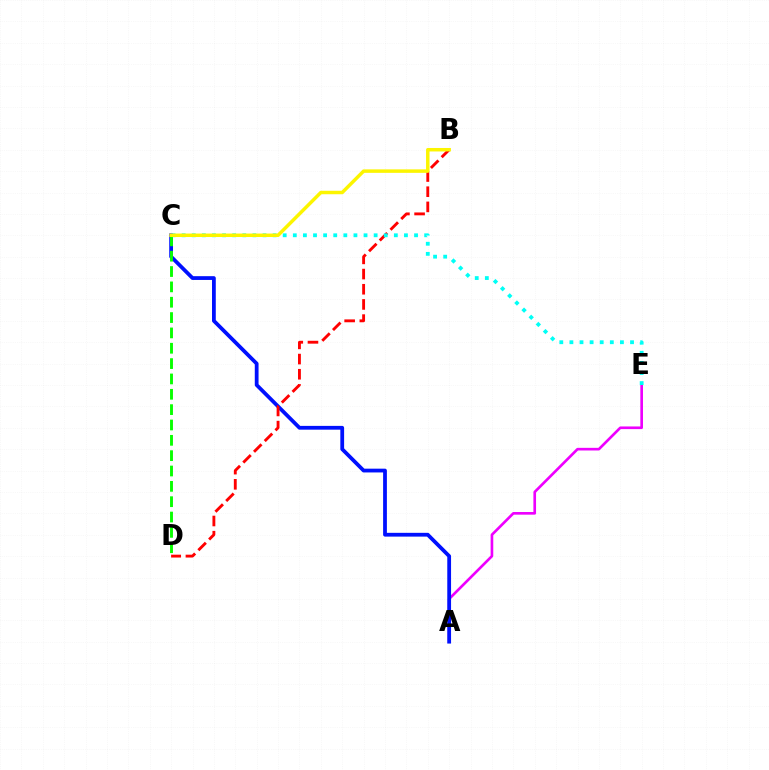{('A', 'E'): [{'color': '#ee00ff', 'line_style': 'solid', 'thickness': 1.91}], ('A', 'C'): [{'color': '#0010ff', 'line_style': 'solid', 'thickness': 2.72}], ('C', 'D'): [{'color': '#08ff00', 'line_style': 'dashed', 'thickness': 2.08}], ('B', 'D'): [{'color': '#ff0000', 'line_style': 'dashed', 'thickness': 2.06}], ('C', 'E'): [{'color': '#00fff6', 'line_style': 'dotted', 'thickness': 2.75}], ('B', 'C'): [{'color': '#fcf500', 'line_style': 'solid', 'thickness': 2.5}]}